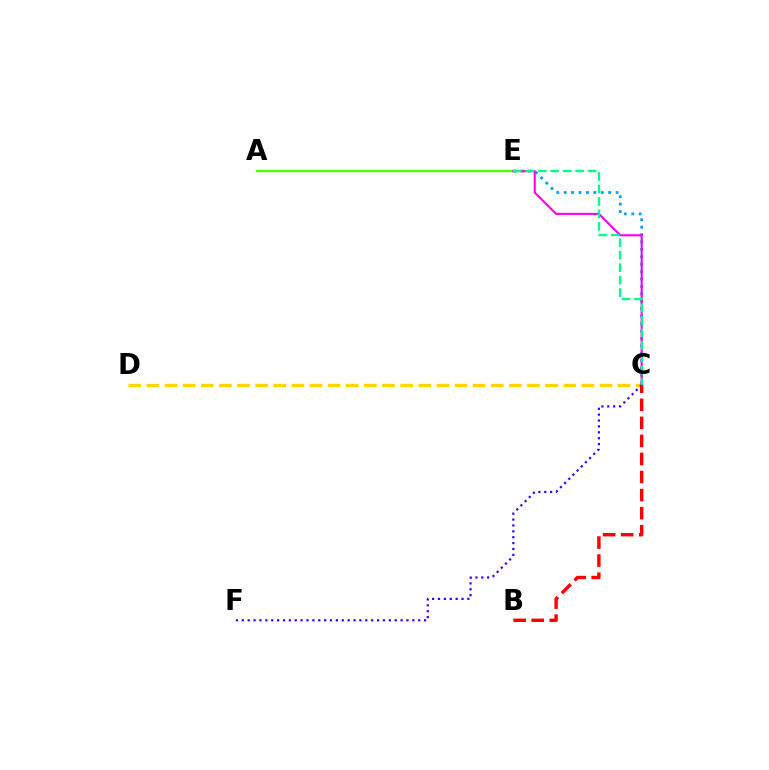{('C', 'E'): [{'color': '#009eff', 'line_style': 'dotted', 'thickness': 2.01}, {'color': '#ff00ed', 'line_style': 'solid', 'thickness': 1.53}, {'color': '#00ff86', 'line_style': 'dashed', 'thickness': 1.69}], ('A', 'E'): [{'color': '#4fff00', 'line_style': 'solid', 'thickness': 1.77}], ('C', 'D'): [{'color': '#ffd500', 'line_style': 'dashed', 'thickness': 2.46}], ('C', 'F'): [{'color': '#3700ff', 'line_style': 'dotted', 'thickness': 1.6}], ('B', 'C'): [{'color': '#ff0000', 'line_style': 'dashed', 'thickness': 2.45}]}